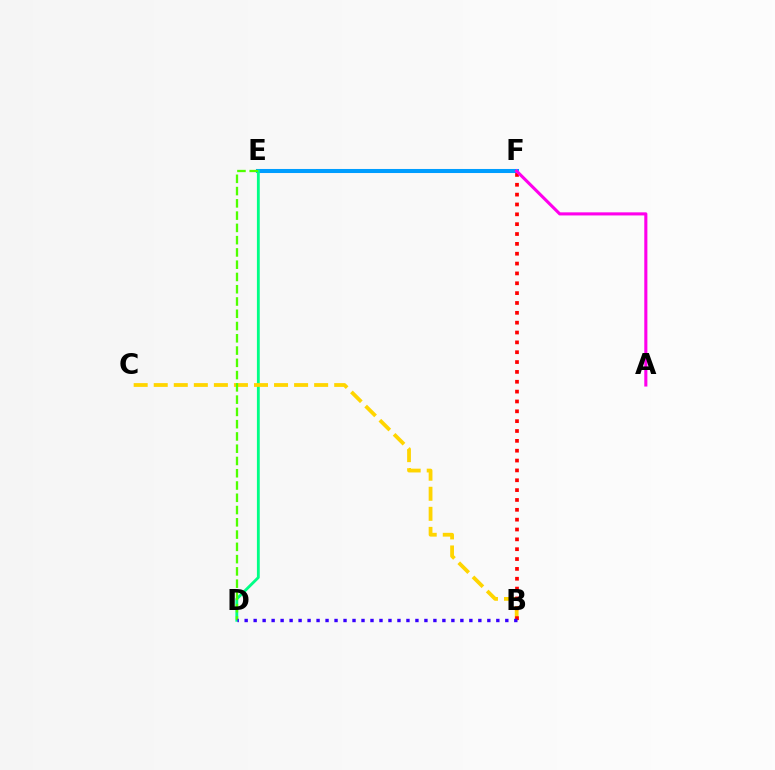{('E', 'F'): [{'color': '#009eff', 'line_style': 'solid', 'thickness': 2.92}], ('D', 'E'): [{'color': '#00ff86', 'line_style': 'solid', 'thickness': 2.04}, {'color': '#4fff00', 'line_style': 'dashed', 'thickness': 1.67}], ('B', 'C'): [{'color': '#ffd500', 'line_style': 'dashed', 'thickness': 2.72}], ('B', 'F'): [{'color': '#ff0000', 'line_style': 'dotted', 'thickness': 2.68}], ('A', 'F'): [{'color': '#ff00ed', 'line_style': 'solid', 'thickness': 2.23}], ('B', 'D'): [{'color': '#3700ff', 'line_style': 'dotted', 'thickness': 2.44}]}